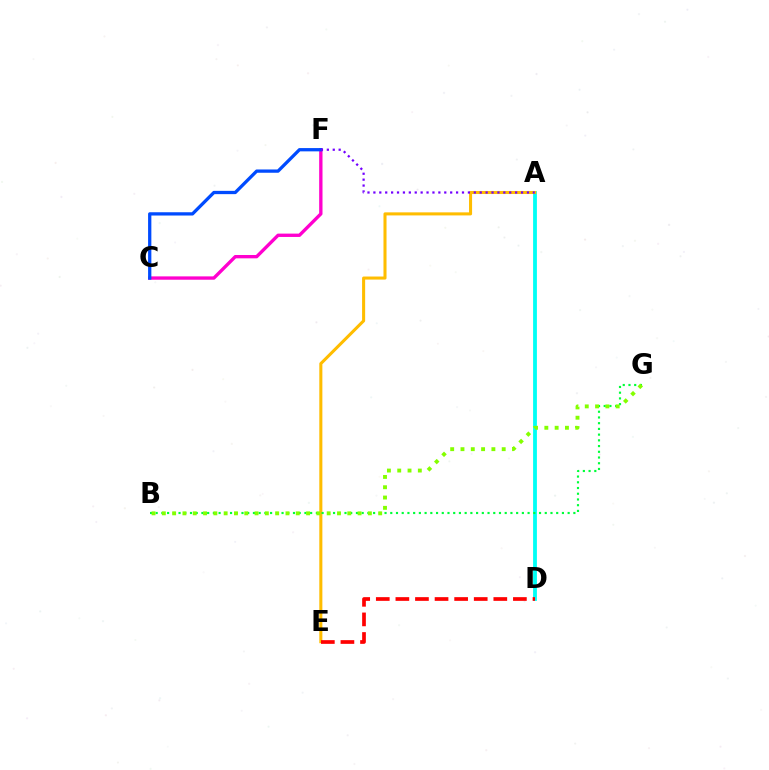{('A', 'D'): [{'color': '#00fff6', 'line_style': 'solid', 'thickness': 2.74}], ('A', 'E'): [{'color': '#ffbd00', 'line_style': 'solid', 'thickness': 2.2}], ('D', 'E'): [{'color': '#ff0000', 'line_style': 'dashed', 'thickness': 2.66}], ('C', 'F'): [{'color': '#ff00cf', 'line_style': 'solid', 'thickness': 2.41}, {'color': '#004bff', 'line_style': 'solid', 'thickness': 2.36}], ('B', 'G'): [{'color': '#00ff39', 'line_style': 'dotted', 'thickness': 1.55}, {'color': '#84ff00', 'line_style': 'dotted', 'thickness': 2.8}], ('A', 'F'): [{'color': '#7200ff', 'line_style': 'dotted', 'thickness': 1.6}]}